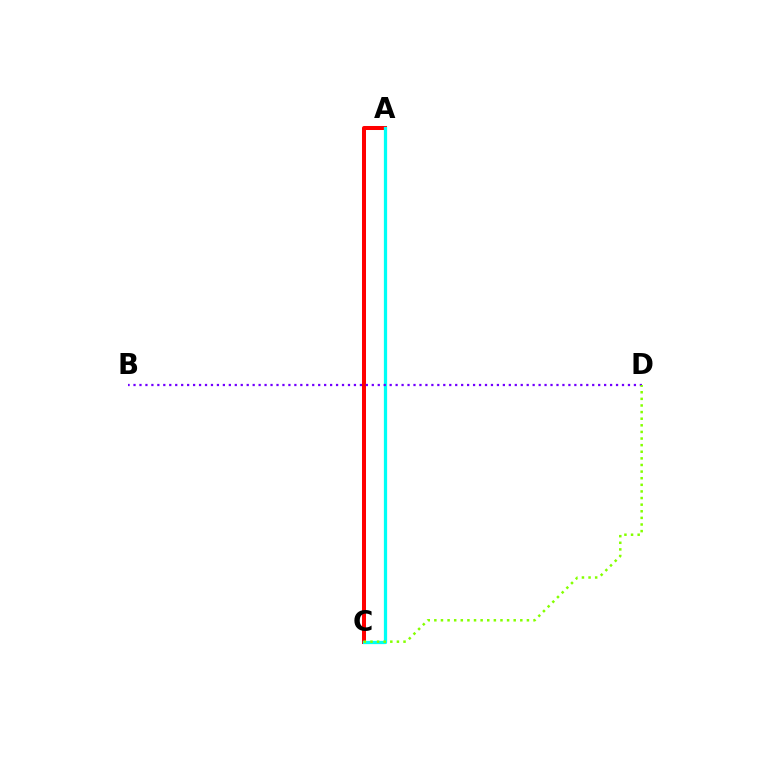{('A', 'C'): [{'color': '#ff0000', 'line_style': 'solid', 'thickness': 2.89}, {'color': '#00fff6', 'line_style': 'solid', 'thickness': 2.34}], ('B', 'D'): [{'color': '#7200ff', 'line_style': 'dotted', 'thickness': 1.62}], ('C', 'D'): [{'color': '#84ff00', 'line_style': 'dotted', 'thickness': 1.8}]}